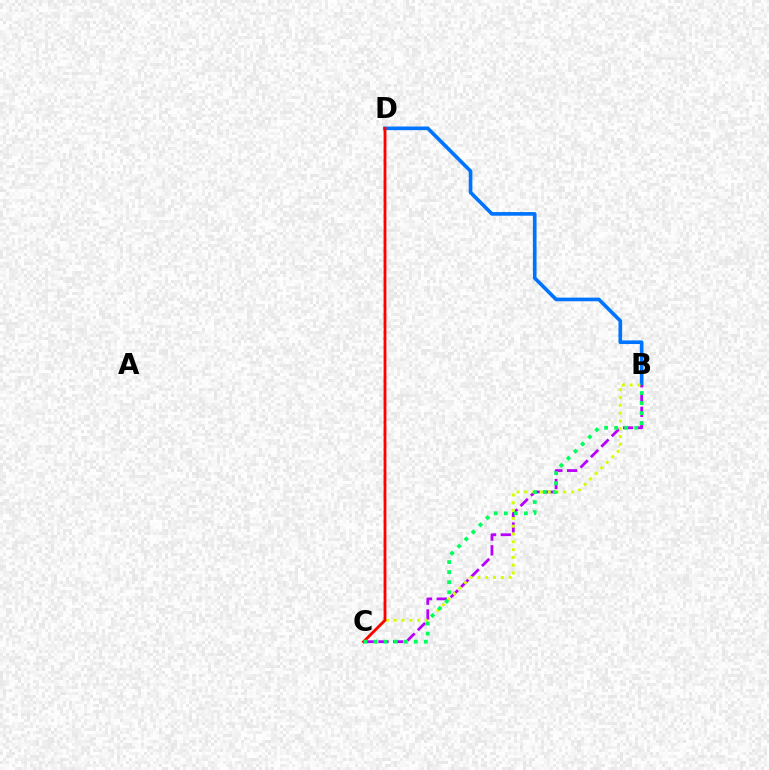{('B', 'D'): [{'color': '#0074ff', 'line_style': 'solid', 'thickness': 2.63}], ('B', 'C'): [{'color': '#b900ff', 'line_style': 'dashed', 'thickness': 2.0}, {'color': '#d1ff00', 'line_style': 'dotted', 'thickness': 2.12}, {'color': '#00ff5c', 'line_style': 'dotted', 'thickness': 2.73}], ('C', 'D'): [{'color': '#ff0000', 'line_style': 'solid', 'thickness': 2.03}]}